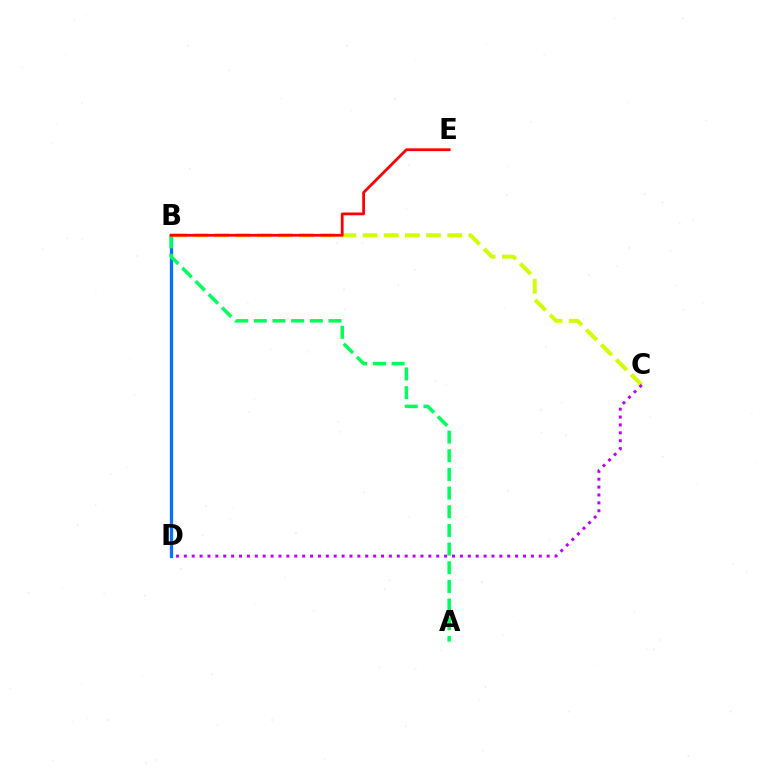{('B', 'D'): [{'color': '#0074ff', 'line_style': 'solid', 'thickness': 2.36}], ('B', 'C'): [{'color': '#d1ff00', 'line_style': 'dashed', 'thickness': 2.88}], ('C', 'D'): [{'color': '#b900ff', 'line_style': 'dotted', 'thickness': 2.14}], ('A', 'B'): [{'color': '#00ff5c', 'line_style': 'dashed', 'thickness': 2.54}], ('B', 'E'): [{'color': '#ff0000', 'line_style': 'solid', 'thickness': 2.0}]}